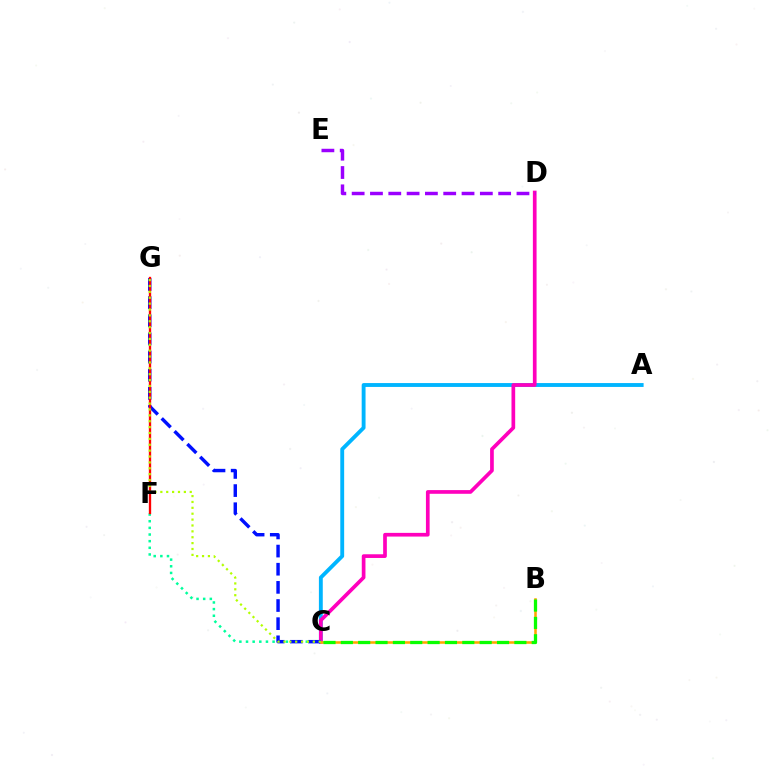{('A', 'C'): [{'color': '#00b5ff', 'line_style': 'solid', 'thickness': 2.78}], ('C', 'F'): [{'color': '#00ff9d', 'line_style': 'dotted', 'thickness': 1.81}], ('C', 'D'): [{'color': '#ff00bd', 'line_style': 'solid', 'thickness': 2.66}], ('C', 'G'): [{'color': '#0010ff', 'line_style': 'dashed', 'thickness': 2.47}, {'color': '#b3ff00', 'line_style': 'dotted', 'thickness': 1.6}], ('F', 'G'): [{'color': '#ff0000', 'line_style': 'solid', 'thickness': 1.67}], ('B', 'C'): [{'color': '#ffa500', 'line_style': 'solid', 'thickness': 1.83}, {'color': '#08ff00', 'line_style': 'dashed', 'thickness': 2.36}], ('D', 'E'): [{'color': '#9b00ff', 'line_style': 'dashed', 'thickness': 2.49}]}